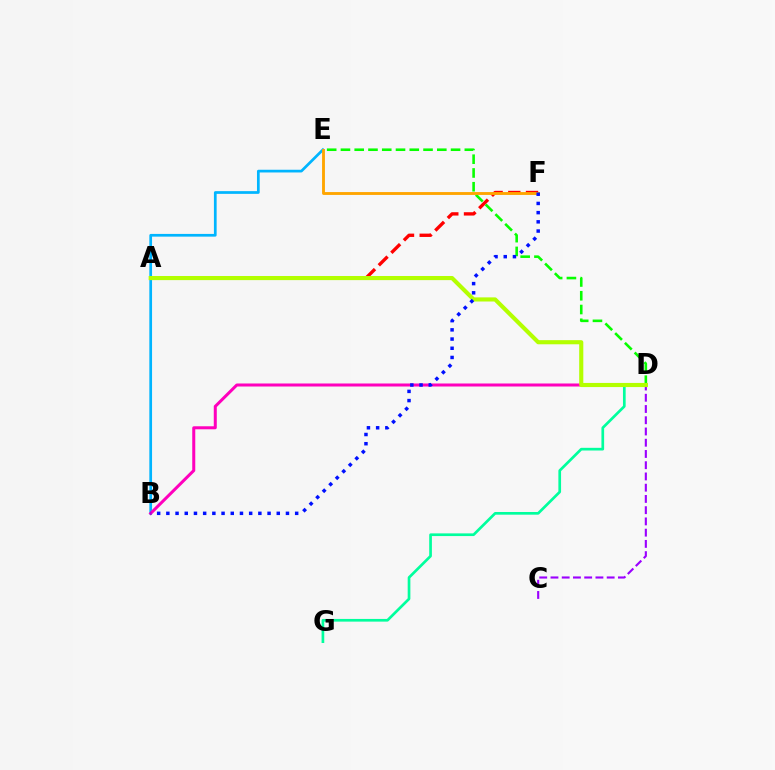{('C', 'D'): [{'color': '#9b00ff', 'line_style': 'dashed', 'thickness': 1.53}], ('B', 'E'): [{'color': '#00b5ff', 'line_style': 'solid', 'thickness': 1.96}], ('A', 'F'): [{'color': '#ff0000', 'line_style': 'dashed', 'thickness': 2.41}], ('D', 'E'): [{'color': '#08ff00', 'line_style': 'dashed', 'thickness': 1.87}], ('D', 'G'): [{'color': '#00ff9d', 'line_style': 'solid', 'thickness': 1.93}], ('B', 'D'): [{'color': '#ff00bd', 'line_style': 'solid', 'thickness': 2.17}], ('E', 'F'): [{'color': '#ffa500', 'line_style': 'solid', 'thickness': 2.07}], ('A', 'D'): [{'color': '#b3ff00', 'line_style': 'solid', 'thickness': 2.97}], ('B', 'F'): [{'color': '#0010ff', 'line_style': 'dotted', 'thickness': 2.5}]}